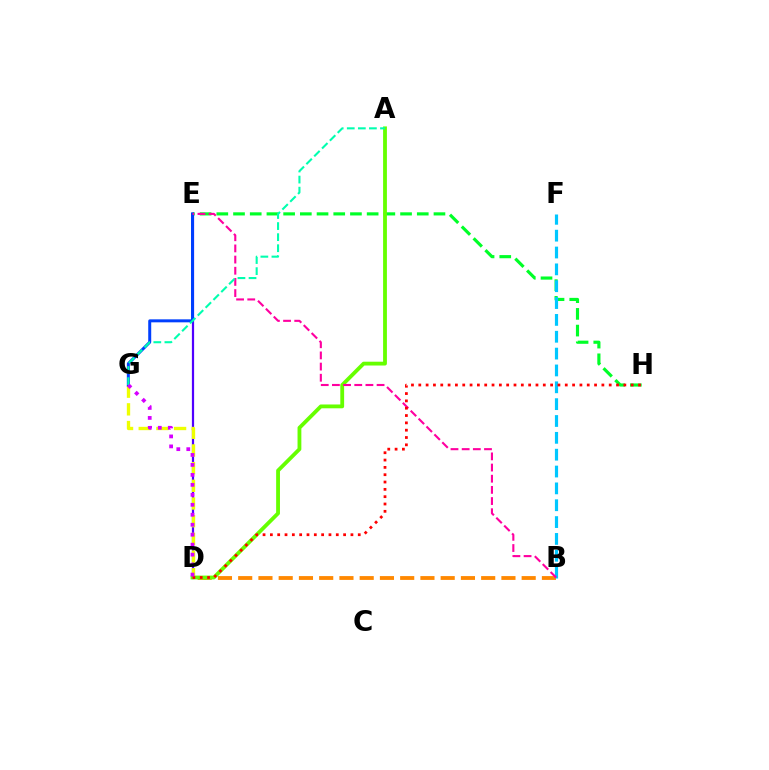{('B', 'D'): [{'color': '#ff8800', 'line_style': 'dashed', 'thickness': 2.75}], ('E', 'H'): [{'color': '#00ff27', 'line_style': 'dashed', 'thickness': 2.27}], ('D', 'E'): [{'color': '#4f00ff', 'line_style': 'solid', 'thickness': 1.6}], ('B', 'F'): [{'color': '#00c7ff', 'line_style': 'dashed', 'thickness': 2.29}], ('D', 'G'): [{'color': '#eeff00', 'line_style': 'dashed', 'thickness': 2.4}, {'color': '#d600ff', 'line_style': 'dotted', 'thickness': 2.71}], ('E', 'G'): [{'color': '#003fff', 'line_style': 'solid', 'thickness': 2.15}], ('A', 'D'): [{'color': '#66ff00', 'line_style': 'solid', 'thickness': 2.75}], ('B', 'E'): [{'color': '#ff00a0', 'line_style': 'dashed', 'thickness': 1.52}], ('A', 'G'): [{'color': '#00ffaf', 'line_style': 'dashed', 'thickness': 1.5}], ('D', 'H'): [{'color': '#ff0000', 'line_style': 'dotted', 'thickness': 1.99}]}